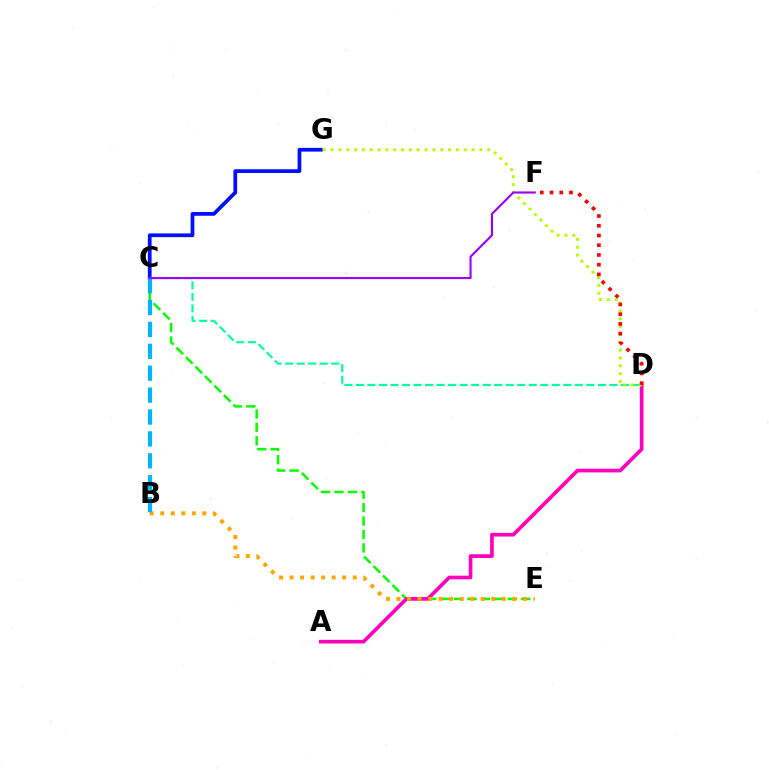{('C', 'E'): [{'color': '#08ff00', 'line_style': 'dashed', 'thickness': 1.82}], ('C', 'D'): [{'color': '#00ff9d', 'line_style': 'dashed', 'thickness': 1.57}], ('A', 'D'): [{'color': '#ff00bd', 'line_style': 'solid', 'thickness': 2.64}], ('C', 'G'): [{'color': '#0010ff', 'line_style': 'solid', 'thickness': 2.7}], ('D', 'G'): [{'color': '#b3ff00', 'line_style': 'dotted', 'thickness': 2.13}], ('D', 'F'): [{'color': '#ff0000', 'line_style': 'dotted', 'thickness': 2.64}], ('B', 'E'): [{'color': '#ffa500', 'line_style': 'dotted', 'thickness': 2.86}], ('B', 'C'): [{'color': '#00b5ff', 'line_style': 'dashed', 'thickness': 2.97}], ('C', 'F'): [{'color': '#9b00ff', 'line_style': 'solid', 'thickness': 1.53}]}